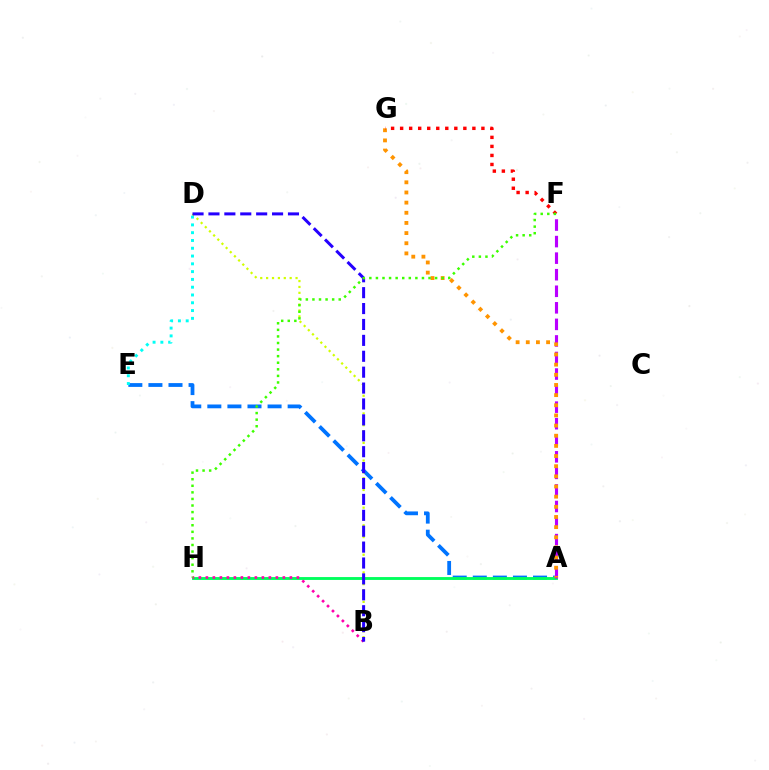{('A', 'E'): [{'color': '#0074ff', 'line_style': 'dashed', 'thickness': 2.73}], ('B', 'D'): [{'color': '#d1ff00', 'line_style': 'dotted', 'thickness': 1.6}, {'color': '#2500ff', 'line_style': 'dashed', 'thickness': 2.16}], ('A', 'H'): [{'color': '#00ff5c', 'line_style': 'solid', 'thickness': 2.07}], ('A', 'F'): [{'color': '#b900ff', 'line_style': 'dashed', 'thickness': 2.25}], ('D', 'E'): [{'color': '#00fff6', 'line_style': 'dotted', 'thickness': 2.12}], ('B', 'H'): [{'color': '#ff00ac', 'line_style': 'dotted', 'thickness': 1.9}], ('A', 'G'): [{'color': '#ff9400', 'line_style': 'dotted', 'thickness': 2.76}], ('F', 'G'): [{'color': '#ff0000', 'line_style': 'dotted', 'thickness': 2.45}], ('F', 'H'): [{'color': '#3dff00', 'line_style': 'dotted', 'thickness': 1.79}]}